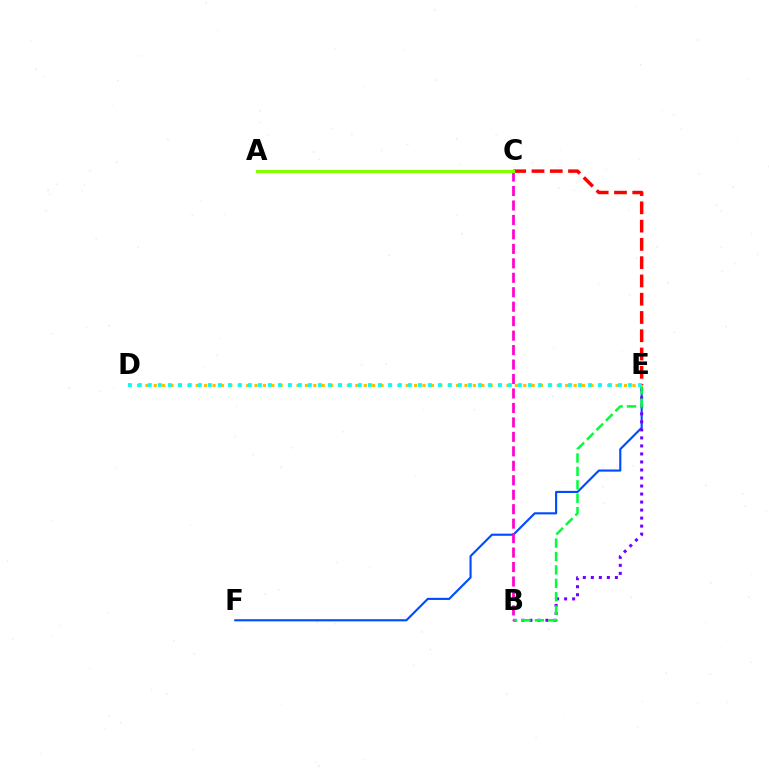{('E', 'F'): [{'color': '#004bff', 'line_style': 'solid', 'thickness': 1.53}], ('B', 'E'): [{'color': '#7200ff', 'line_style': 'dotted', 'thickness': 2.18}, {'color': '#00ff39', 'line_style': 'dashed', 'thickness': 1.82}], ('D', 'E'): [{'color': '#ffbd00', 'line_style': 'dotted', 'thickness': 2.28}, {'color': '#00fff6', 'line_style': 'dotted', 'thickness': 2.72}], ('C', 'E'): [{'color': '#ff0000', 'line_style': 'dashed', 'thickness': 2.48}], ('B', 'C'): [{'color': '#ff00cf', 'line_style': 'dashed', 'thickness': 1.96}], ('A', 'C'): [{'color': '#84ff00', 'line_style': 'solid', 'thickness': 2.28}]}